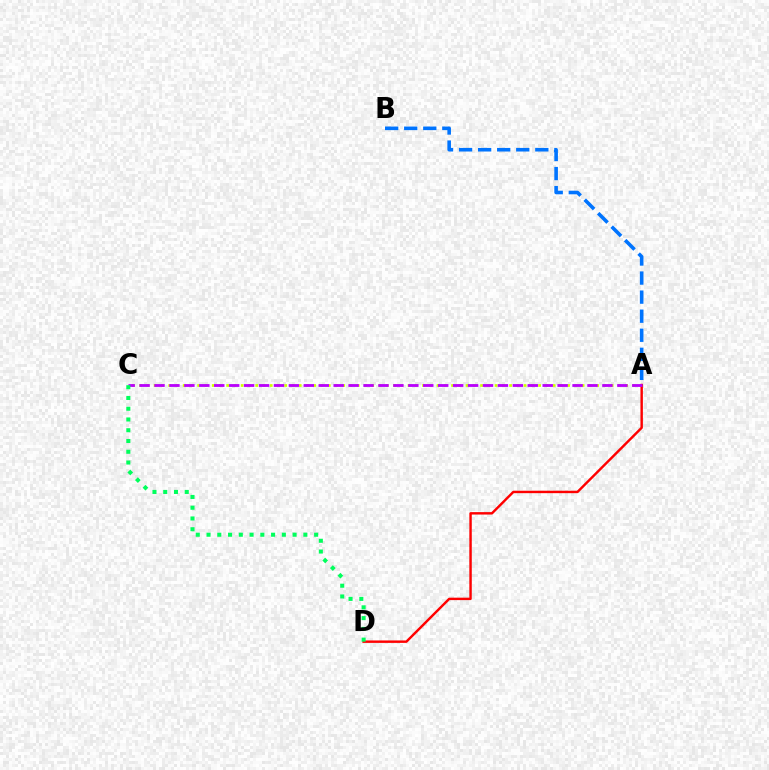{('A', 'C'): [{'color': '#d1ff00', 'line_style': 'dotted', 'thickness': 1.97}, {'color': '#b900ff', 'line_style': 'dashed', 'thickness': 2.03}], ('A', 'D'): [{'color': '#ff0000', 'line_style': 'solid', 'thickness': 1.75}], ('A', 'B'): [{'color': '#0074ff', 'line_style': 'dashed', 'thickness': 2.59}], ('C', 'D'): [{'color': '#00ff5c', 'line_style': 'dotted', 'thickness': 2.92}]}